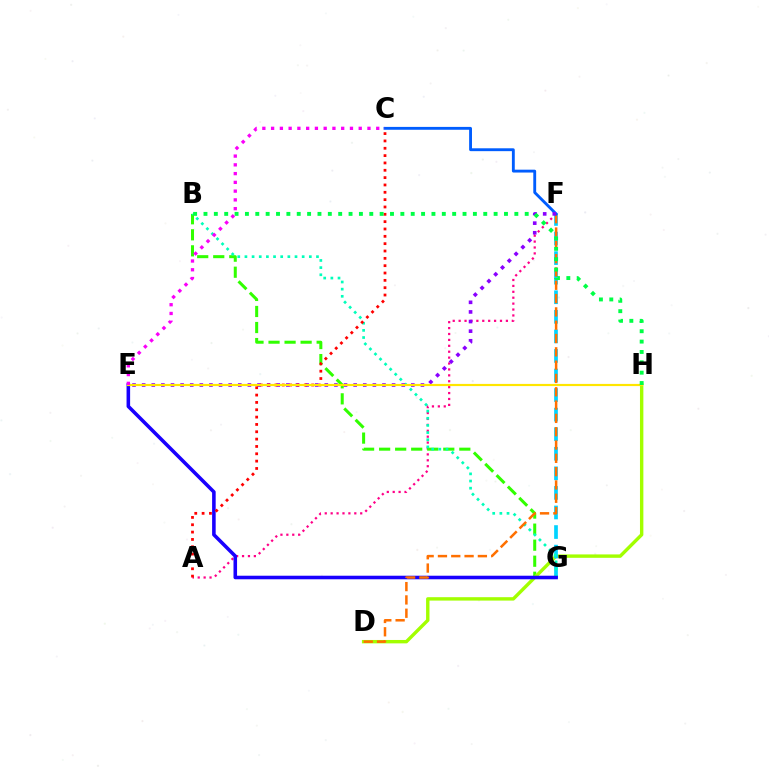{('A', 'F'): [{'color': '#ff0088', 'line_style': 'dotted', 'thickness': 1.61}], ('B', 'G'): [{'color': '#31ff00', 'line_style': 'dashed', 'thickness': 2.18}, {'color': '#00ffbb', 'line_style': 'dotted', 'thickness': 1.94}], ('D', 'H'): [{'color': '#a2ff00', 'line_style': 'solid', 'thickness': 2.45}], ('F', 'G'): [{'color': '#00d3ff', 'line_style': 'dashed', 'thickness': 2.66}], ('E', 'G'): [{'color': '#1900ff', 'line_style': 'solid', 'thickness': 2.57}], ('D', 'F'): [{'color': '#ff7000', 'line_style': 'dashed', 'thickness': 1.81}], ('C', 'F'): [{'color': '#005dff', 'line_style': 'solid', 'thickness': 2.06}], ('E', 'F'): [{'color': '#8a00ff', 'line_style': 'dotted', 'thickness': 2.61}], ('A', 'C'): [{'color': '#ff0000', 'line_style': 'dotted', 'thickness': 1.99}], ('E', 'H'): [{'color': '#ffe600', 'line_style': 'solid', 'thickness': 1.56}], ('B', 'H'): [{'color': '#00ff45', 'line_style': 'dotted', 'thickness': 2.82}], ('C', 'E'): [{'color': '#fa00f9', 'line_style': 'dotted', 'thickness': 2.38}]}